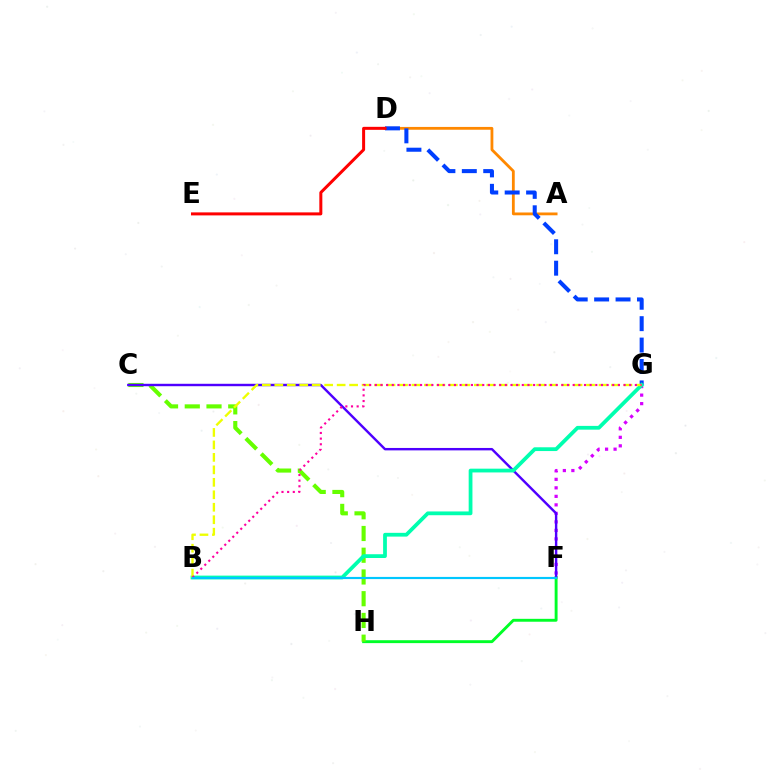{('A', 'D'): [{'color': '#ff8800', 'line_style': 'solid', 'thickness': 2.02}], ('F', 'H'): [{'color': '#00ff27', 'line_style': 'solid', 'thickness': 2.09}], ('F', 'G'): [{'color': '#d600ff', 'line_style': 'dotted', 'thickness': 2.31}], ('C', 'H'): [{'color': '#66ff00', 'line_style': 'dashed', 'thickness': 2.95}], ('D', 'G'): [{'color': '#003fff', 'line_style': 'dashed', 'thickness': 2.91}], ('C', 'F'): [{'color': '#4f00ff', 'line_style': 'solid', 'thickness': 1.74}], ('B', 'G'): [{'color': '#00ffaf', 'line_style': 'solid', 'thickness': 2.71}, {'color': '#eeff00', 'line_style': 'dashed', 'thickness': 1.69}, {'color': '#ff00a0', 'line_style': 'dotted', 'thickness': 1.54}], ('D', 'E'): [{'color': '#ff0000', 'line_style': 'solid', 'thickness': 2.16}], ('B', 'F'): [{'color': '#00c7ff', 'line_style': 'solid', 'thickness': 1.56}]}